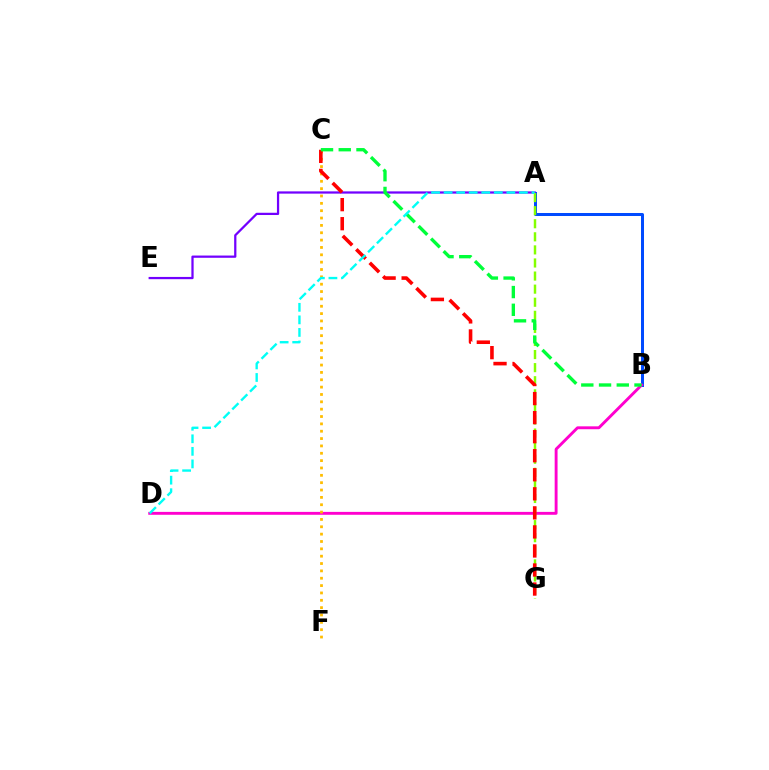{('A', 'B'): [{'color': '#004bff', 'line_style': 'solid', 'thickness': 2.16}], ('A', 'E'): [{'color': '#7200ff', 'line_style': 'solid', 'thickness': 1.62}], ('B', 'D'): [{'color': '#ff00cf', 'line_style': 'solid', 'thickness': 2.08}], ('A', 'G'): [{'color': '#84ff00', 'line_style': 'dashed', 'thickness': 1.78}], ('C', 'F'): [{'color': '#ffbd00', 'line_style': 'dotted', 'thickness': 2.0}], ('C', 'G'): [{'color': '#ff0000', 'line_style': 'dashed', 'thickness': 2.59}], ('B', 'C'): [{'color': '#00ff39', 'line_style': 'dashed', 'thickness': 2.41}], ('A', 'D'): [{'color': '#00fff6', 'line_style': 'dashed', 'thickness': 1.71}]}